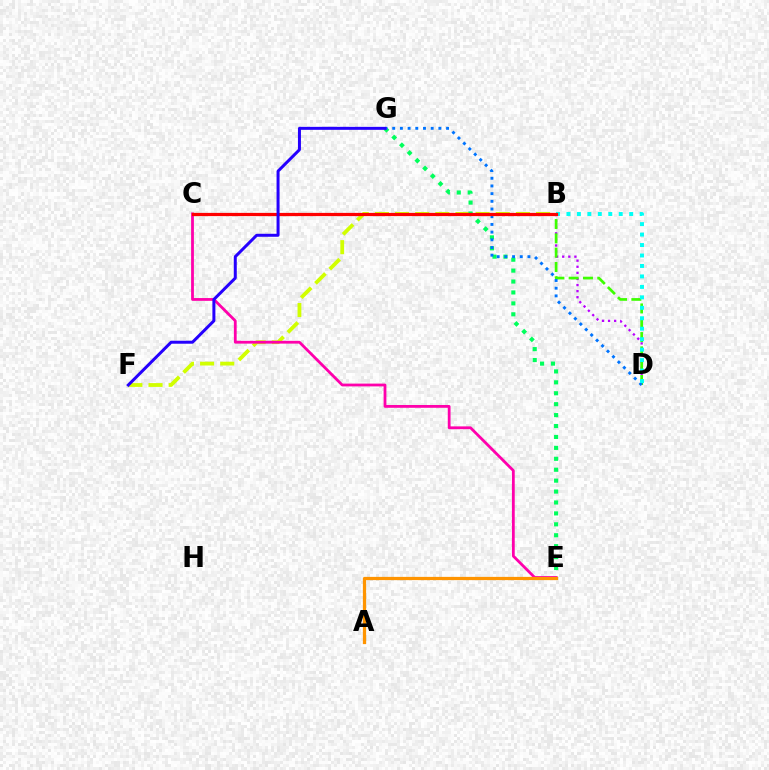{('B', 'F'): [{'color': '#d1ff00', 'line_style': 'dashed', 'thickness': 2.74}], ('B', 'D'): [{'color': '#b900ff', 'line_style': 'dotted', 'thickness': 1.66}, {'color': '#3dff00', 'line_style': 'dashed', 'thickness': 1.94}, {'color': '#00fff6', 'line_style': 'dotted', 'thickness': 2.84}], ('E', 'G'): [{'color': '#00ff5c', 'line_style': 'dotted', 'thickness': 2.97}], ('C', 'E'): [{'color': '#ff00ac', 'line_style': 'solid', 'thickness': 2.01}], ('D', 'G'): [{'color': '#0074ff', 'line_style': 'dotted', 'thickness': 2.09}], ('A', 'E'): [{'color': '#ff9400', 'line_style': 'solid', 'thickness': 2.33}], ('B', 'C'): [{'color': '#ff0000', 'line_style': 'solid', 'thickness': 2.32}], ('F', 'G'): [{'color': '#2500ff', 'line_style': 'solid', 'thickness': 2.16}]}